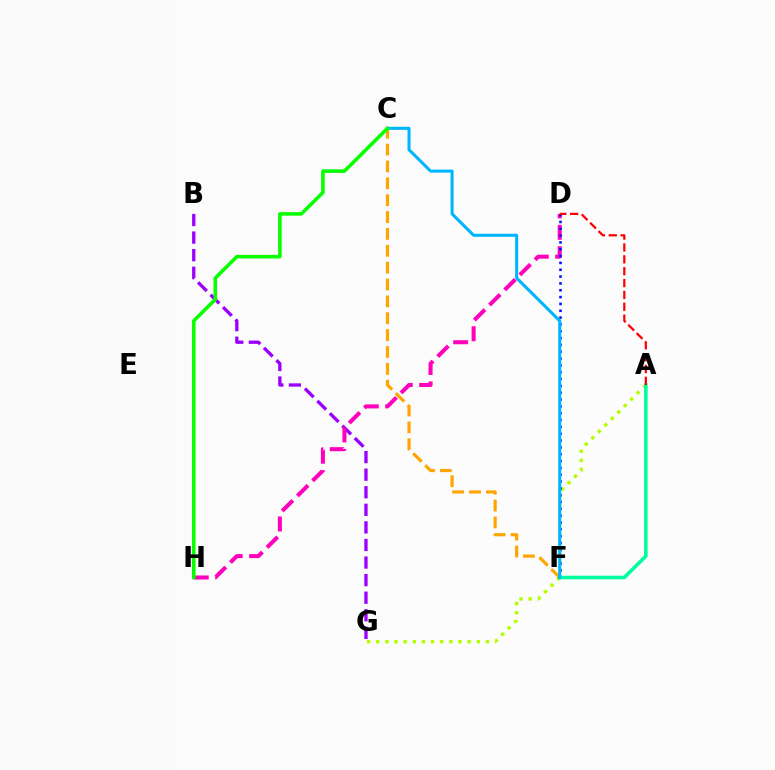{('B', 'G'): [{'color': '#9b00ff', 'line_style': 'dashed', 'thickness': 2.39}], ('A', 'G'): [{'color': '#b3ff00', 'line_style': 'dotted', 'thickness': 2.48}], ('D', 'H'): [{'color': '#ff00bd', 'line_style': 'dashed', 'thickness': 2.91}], ('C', 'F'): [{'color': '#ffa500', 'line_style': 'dashed', 'thickness': 2.29}, {'color': '#00b5ff', 'line_style': 'solid', 'thickness': 2.2}], ('D', 'F'): [{'color': '#0010ff', 'line_style': 'dotted', 'thickness': 1.86}], ('A', 'F'): [{'color': '#00ff9d', 'line_style': 'solid', 'thickness': 2.58}], ('A', 'D'): [{'color': '#ff0000', 'line_style': 'dashed', 'thickness': 1.61}], ('C', 'H'): [{'color': '#08ff00', 'line_style': 'solid', 'thickness': 2.57}]}